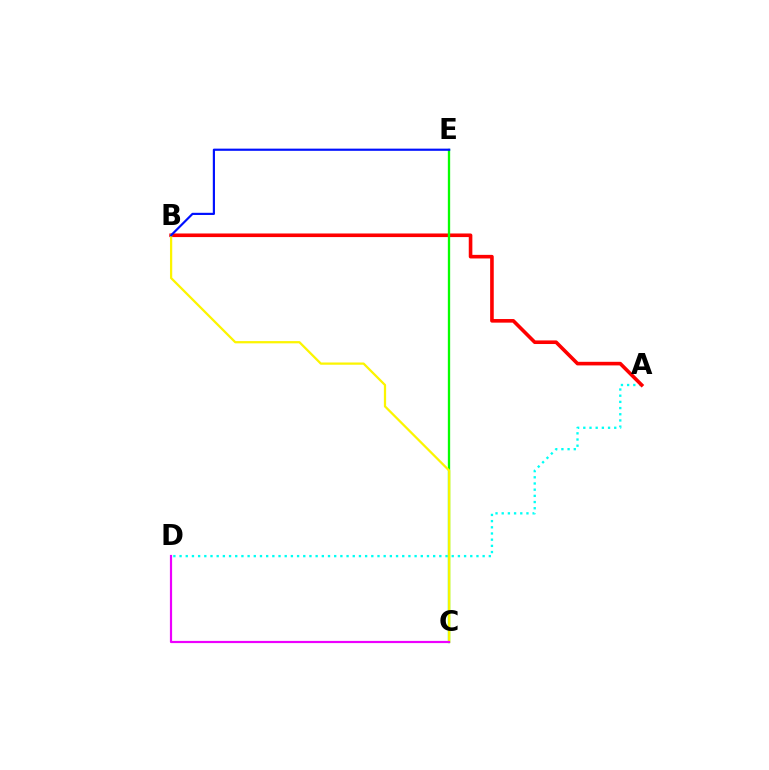{('A', 'D'): [{'color': '#00fff6', 'line_style': 'dotted', 'thickness': 1.68}], ('A', 'B'): [{'color': '#ff0000', 'line_style': 'solid', 'thickness': 2.6}], ('C', 'E'): [{'color': '#08ff00', 'line_style': 'solid', 'thickness': 1.67}], ('B', 'C'): [{'color': '#fcf500', 'line_style': 'solid', 'thickness': 1.62}], ('B', 'E'): [{'color': '#0010ff', 'line_style': 'solid', 'thickness': 1.57}], ('C', 'D'): [{'color': '#ee00ff', 'line_style': 'solid', 'thickness': 1.58}]}